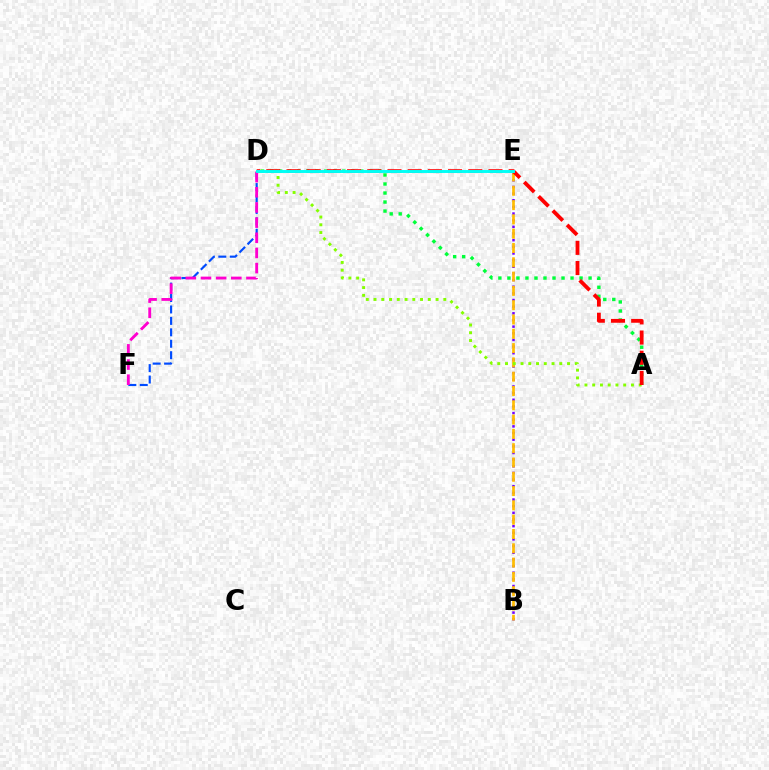{('A', 'D'): [{'color': '#00ff39', 'line_style': 'dotted', 'thickness': 2.45}, {'color': '#84ff00', 'line_style': 'dotted', 'thickness': 2.11}, {'color': '#ff0000', 'line_style': 'dashed', 'thickness': 2.74}], ('B', 'E'): [{'color': '#7200ff', 'line_style': 'dotted', 'thickness': 1.81}, {'color': '#ffbd00', 'line_style': 'dashed', 'thickness': 1.94}], ('D', 'F'): [{'color': '#004bff', 'line_style': 'dashed', 'thickness': 1.55}, {'color': '#ff00cf', 'line_style': 'dashed', 'thickness': 2.06}], ('D', 'E'): [{'color': '#00fff6', 'line_style': 'solid', 'thickness': 2.11}]}